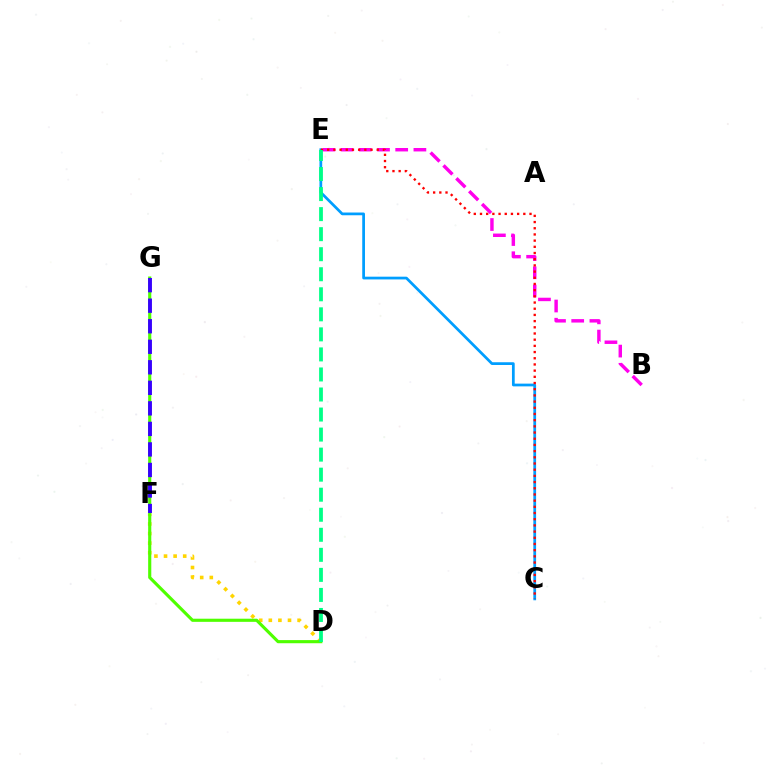{('C', 'E'): [{'color': '#009eff', 'line_style': 'solid', 'thickness': 1.97}, {'color': '#ff0000', 'line_style': 'dotted', 'thickness': 1.68}], ('D', 'F'): [{'color': '#ffd500', 'line_style': 'dotted', 'thickness': 2.61}], ('B', 'E'): [{'color': '#ff00ed', 'line_style': 'dashed', 'thickness': 2.47}], ('D', 'G'): [{'color': '#4fff00', 'line_style': 'solid', 'thickness': 2.25}], ('D', 'E'): [{'color': '#00ff86', 'line_style': 'dashed', 'thickness': 2.72}], ('F', 'G'): [{'color': '#3700ff', 'line_style': 'dashed', 'thickness': 2.79}]}